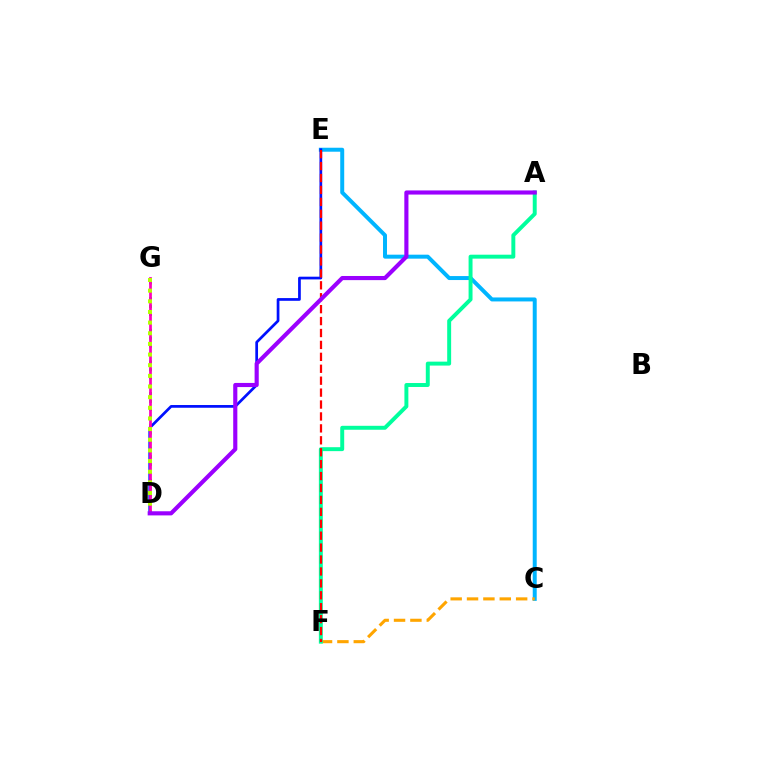{('C', 'E'): [{'color': '#00b5ff', 'line_style': 'solid', 'thickness': 2.86}], ('C', 'F'): [{'color': '#ffa500', 'line_style': 'dashed', 'thickness': 2.22}], ('D', 'G'): [{'color': '#08ff00', 'line_style': 'dotted', 'thickness': 2.15}, {'color': '#ff00bd', 'line_style': 'solid', 'thickness': 1.97}, {'color': '#b3ff00', 'line_style': 'dotted', 'thickness': 2.89}], ('A', 'F'): [{'color': '#00ff9d', 'line_style': 'solid', 'thickness': 2.84}], ('D', 'E'): [{'color': '#0010ff', 'line_style': 'solid', 'thickness': 1.96}], ('E', 'F'): [{'color': '#ff0000', 'line_style': 'dashed', 'thickness': 1.62}], ('A', 'D'): [{'color': '#9b00ff', 'line_style': 'solid', 'thickness': 2.97}]}